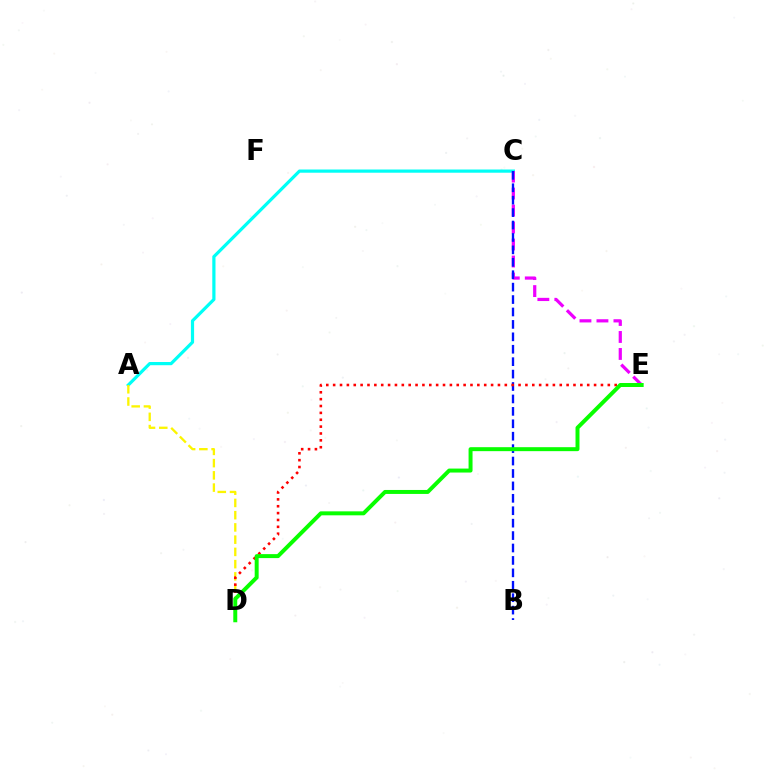{('A', 'C'): [{'color': '#00fff6', 'line_style': 'solid', 'thickness': 2.31}], ('A', 'D'): [{'color': '#fcf500', 'line_style': 'dashed', 'thickness': 1.66}], ('C', 'E'): [{'color': '#ee00ff', 'line_style': 'dashed', 'thickness': 2.31}], ('B', 'C'): [{'color': '#0010ff', 'line_style': 'dashed', 'thickness': 1.69}], ('D', 'E'): [{'color': '#ff0000', 'line_style': 'dotted', 'thickness': 1.87}, {'color': '#08ff00', 'line_style': 'solid', 'thickness': 2.86}]}